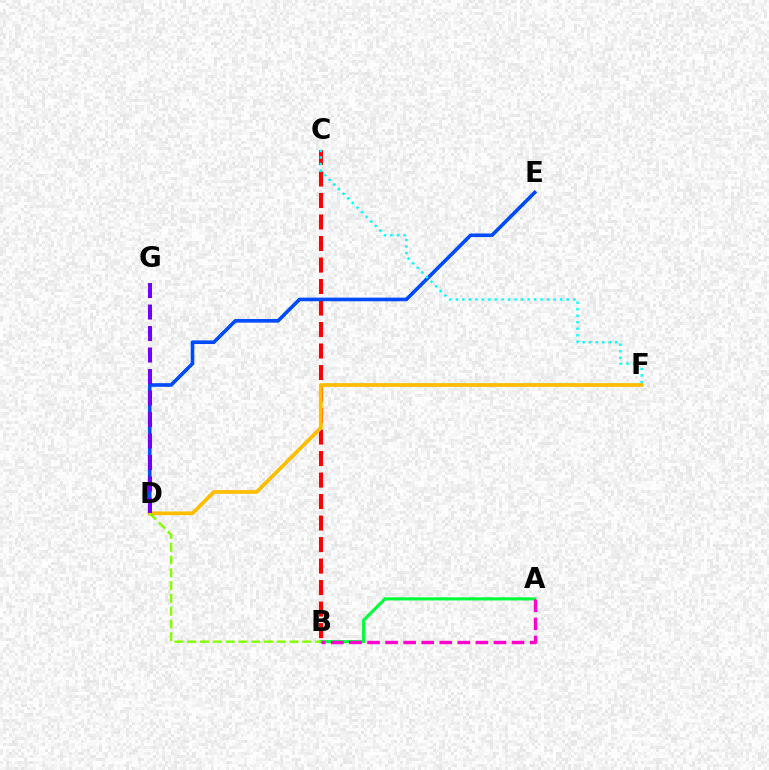{('A', 'B'): [{'color': '#00ff39', 'line_style': 'solid', 'thickness': 2.25}, {'color': '#ff00cf', 'line_style': 'dashed', 'thickness': 2.45}], ('B', 'C'): [{'color': '#ff0000', 'line_style': 'dashed', 'thickness': 2.92}], ('D', 'E'): [{'color': '#004bff', 'line_style': 'solid', 'thickness': 2.61}], ('D', 'F'): [{'color': '#ffbd00', 'line_style': 'solid', 'thickness': 2.69}], ('C', 'F'): [{'color': '#00fff6', 'line_style': 'dotted', 'thickness': 1.77}], ('B', 'D'): [{'color': '#84ff00', 'line_style': 'dashed', 'thickness': 1.74}], ('D', 'G'): [{'color': '#7200ff', 'line_style': 'dashed', 'thickness': 2.92}]}